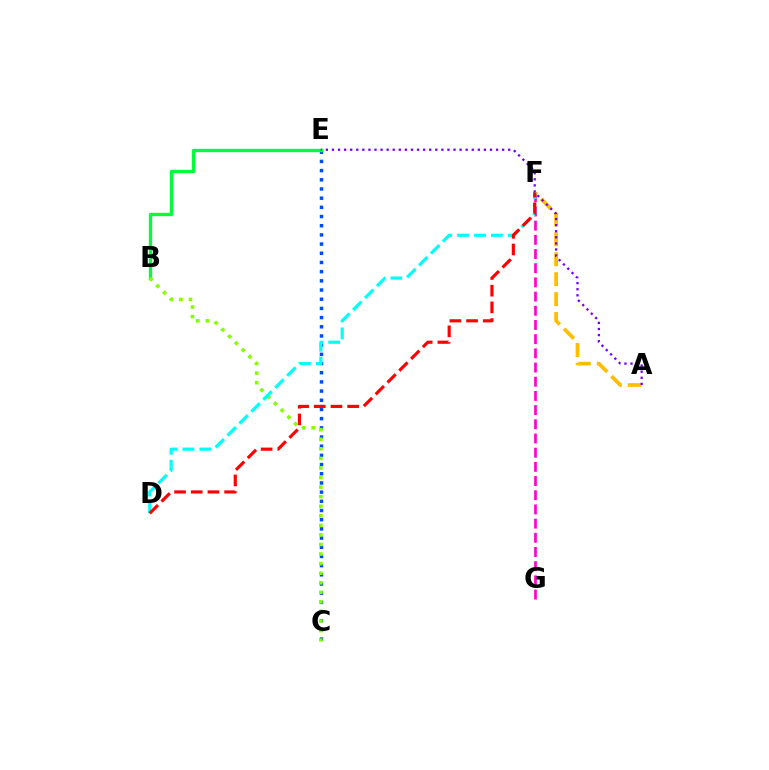{('F', 'G'): [{'color': '#ff00cf', 'line_style': 'dashed', 'thickness': 1.93}], ('C', 'E'): [{'color': '#004bff', 'line_style': 'dotted', 'thickness': 2.5}], ('B', 'E'): [{'color': '#00ff39', 'line_style': 'solid', 'thickness': 2.41}], ('B', 'C'): [{'color': '#84ff00', 'line_style': 'dotted', 'thickness': 2.6}], ('A', 'F'): [{'color': '#ffbd00', 'line_style': 'dashed', 'thickness': 2.71}], ('D', 'F'): [{'color': '#00fff6', 'line_style': 'dashed', 'thickness': 2.29}, {'color': '#ff0000', 'line_style': 'dashed', 'thickness': 2.27}], ('A', 'E'): [{'color': '#7200ff', 'line_style': 'dotted', 'thickness': 1.65}]}